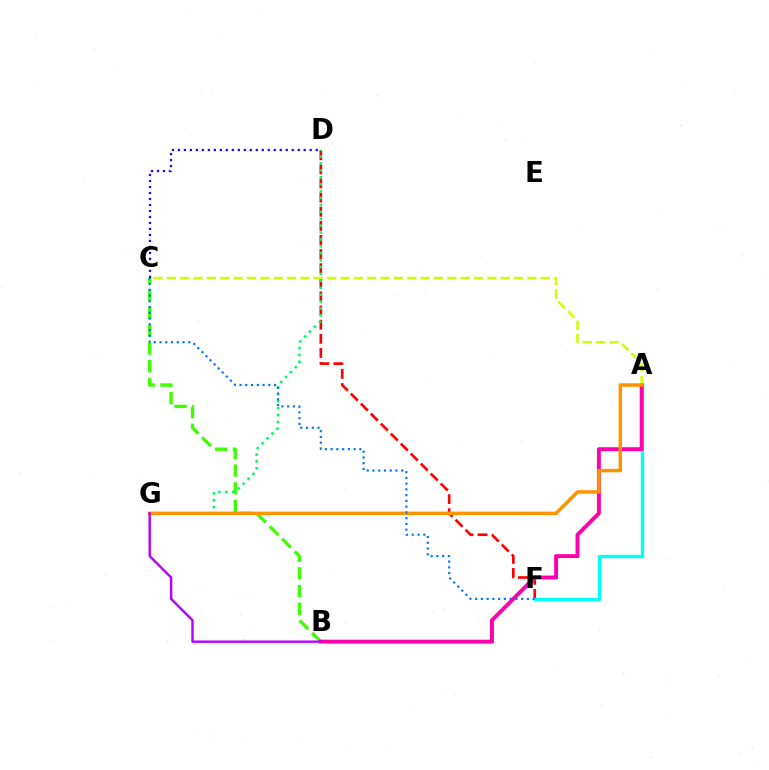{('D', 'F'): [{'color': '#ff0000', 'line_style': 'dashed', 'thickness': 1.92}], ('B', 'C'): [{'color': '#3dff00', 'line_style': 'dashed', 'thickness': 2.41}], ('A', 'F'): [{'color': '#00fff6', 'line_style': 'solid', 'thickness': 2.46}], ('D', 'G'): [{'color': '#00ff5c', 'line_style': 'dotted', 'thickness': 1.88}], ('A', 'B'): [{'color': '#ff00ac', 'line_style': 'solid', 'thickness': 2.83}], ('A', 'C'): [{'color': '#d1ff00', 'line_style': 'dashed', 'thickness': 1.81}], ('A', 'G'): [{'color': '#ff9400', 'line_style': 'solid', 'thickness': 2.5}], ('B', 'G'): [{'color': '#b900ff', 'line_style': 'solid', 'thickness': 1.74}], ('C', 'F'): [{'color': '#0074ff', 'line_style': 'dotted', 'thickness': 1.56}], ('C', 'D'): [{'color': '#2500ff', 'line_style': 'dotted', 'thickness': 1.63}]}